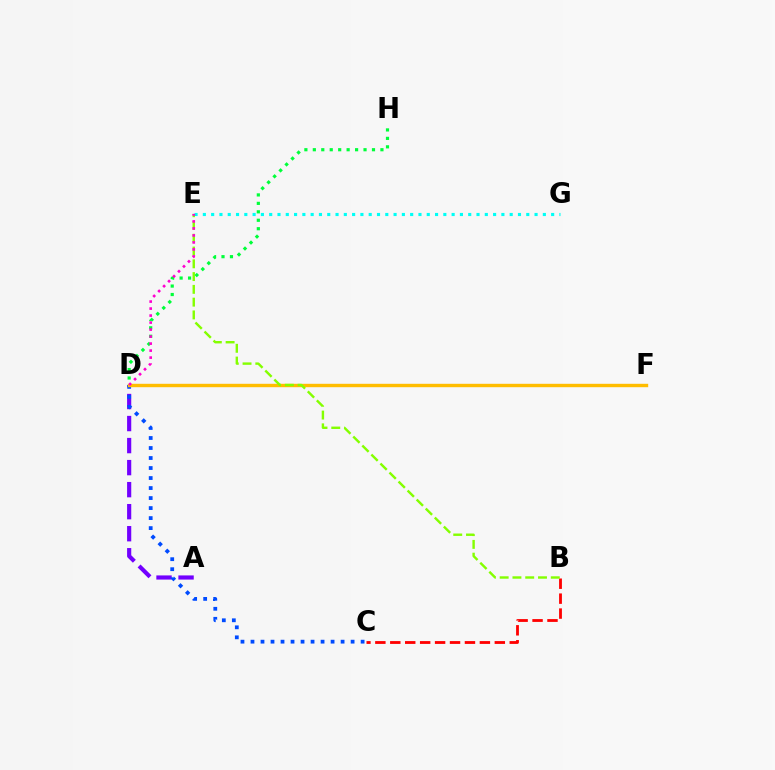{('A', 'D'): [{'color': '#7200ff', 'line_style': 'dashed', 'thickness': 2.99}], ('C', 'D'): [{'color': '#004bff', 'line_style': 'dotted', 'thickness': 2.72}], ('B', 'C'): [{'color': '#ff0000', 'line_style': 'dashed', 'thickness': 2.03}], ('D', 'H'): [{'color': '#00ff39', 'line_style': 'dotted', 'thickness': 2.3}], ('D', 'F'): [{'color': '#ffbd00', 'line_style': 'solid', 'thickness': 2.45}], ('B', 'E'): [{'color': '#84ff00', 'line_style': 'dashed', 'thickness': 1.74}], ('E', 'G'): [{'color': '#00fff6', 'line_style': 'dotted', 'thickness': 2.25}], ('D', 'E'): [{'color': '#ff00cf', 'line_style': 'dotted', 'thickness': 1.9}]}